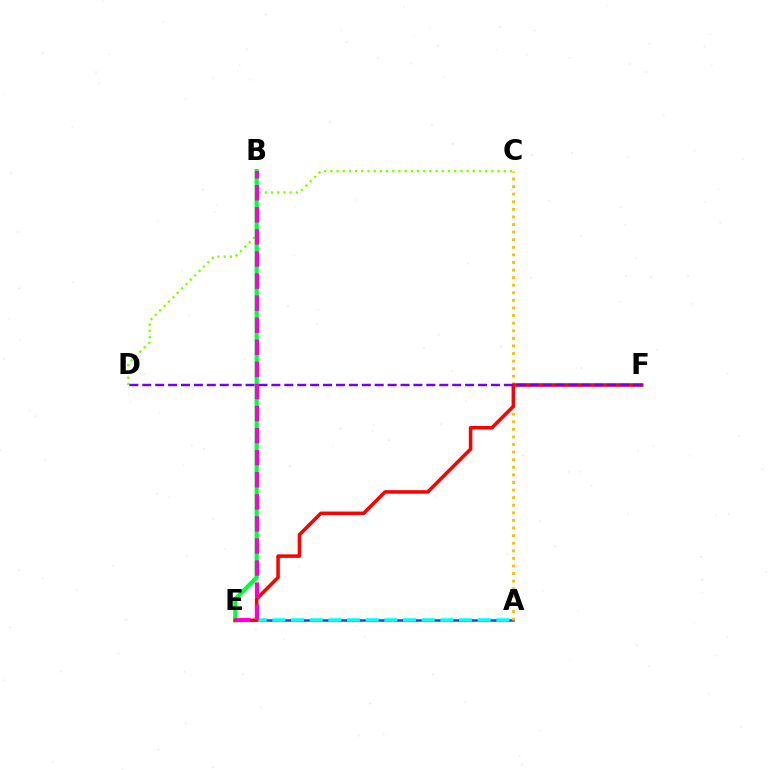{('A', 'E'): [{'color': '#004bff', 'line_style': 'solid', 'thickness': 1.81}, {'color': '#00fff6', 'line_style': 'dashed', 'thickness': 2.54}], ('C', 'D'): [{'color': '#84ff00', 'line_style': 'dotted', 'thickness': 1.68}], ('A', 'C'): [{'color': '#ffbd00', 'line_style': 'dotted', 'thickness': 2.06}], ('B', 'E'): [{'color': '#00ff39', 'line_style': 'solid', 'thickness': 2.99}, {'color': '#ff00cf', 'line_style': 'dashed', 'thickness': 3.0}], ('E', 'F'): [{'color': '#ff0000', 'line_style': 'solid', 'thickness': 2.55}], ('D', 'F'): [{'color': '#7200ff', 'line_style': 'dashed', 'thickness': 1.75}]}